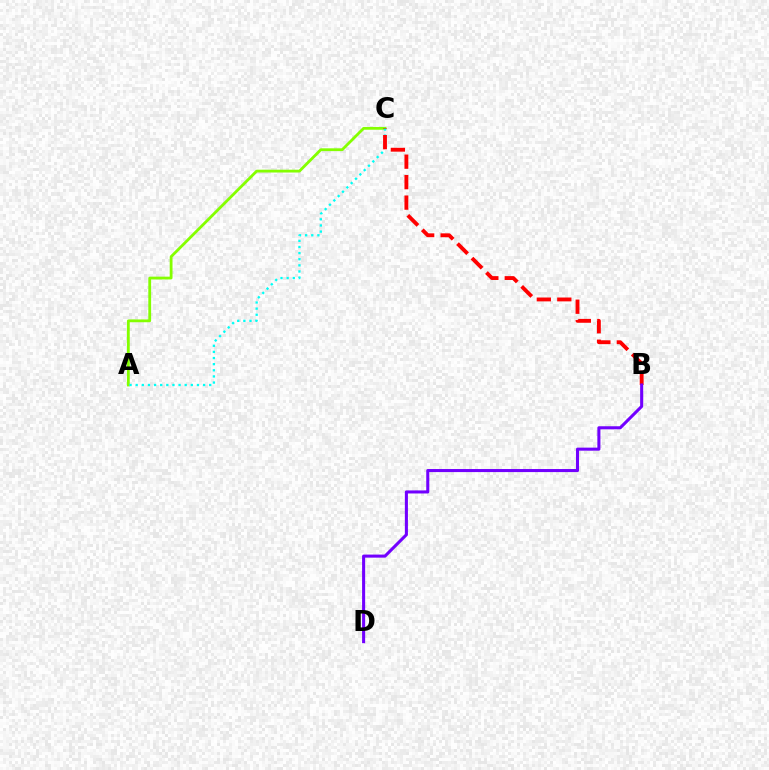{('A', 'C'): [{'color': '#84ff00', 'line_style': 'solid', 'thickness': 2.02}, {'color': '#00fff6', 'line_style': 'dotted', 'thickness': 1.66}], ('B', 'C'): [{'color': '#ff0000', 'line_style': 'dashed', 'thickness': 2.78}], ('B', 'D'): [{'color': '#7200ff', 'line_style': 'solid', 'thickness': 2.2}]}